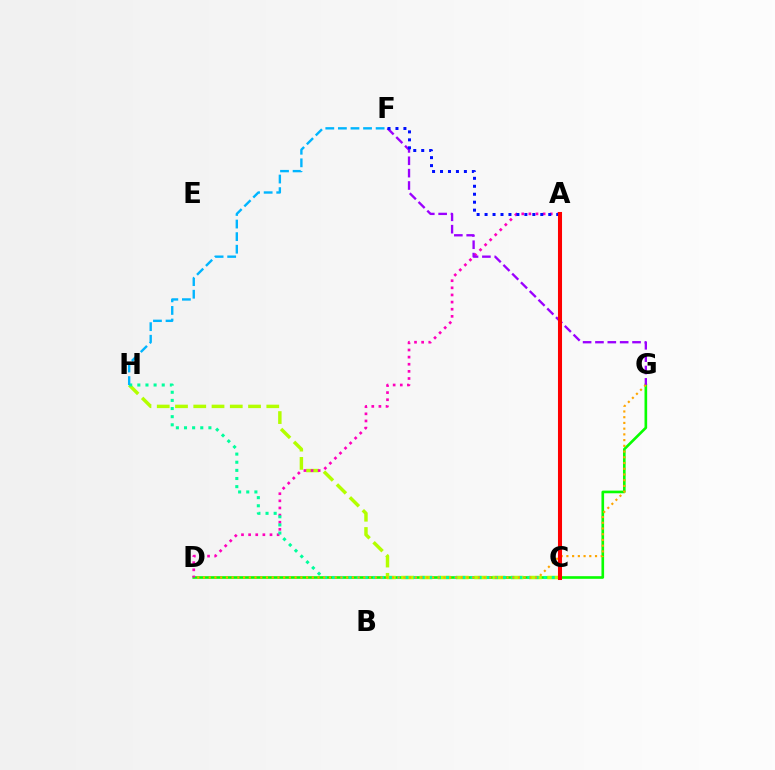{('D', 'G'): [{'color': '#08ff00', 'line_style': 'solid', 'thickness': 1.9}, {'color': '#ffa500', 'line_style': 'dotted', 'thickness': 1.56}], ('C', 'H'): [{'color': '#b3ff00', 'line_style': 'dashed', 'thickness': 2.48}, {'color': '#00ff9d', 'line_style': 'dotted', 'thickness': 2.21}], ('A', 'D'): [{'color': '#ff00bd', 'line_style': 'dotted', 'thickness': 1.94}], ('F', 'G'): [{'color': '#9b00ff', 'line_style': 'dashed', 'thickness': 1.68}], ('A', 'F'): [{'color': '#0010ff', 'line_style': 'dotted', 'thickness': 2.16}], ('F', 'H'): [{'color': '#00b5ff', 'line_style': 'dashed', 'thickness': 1.71}], ('A', 'C'): [{'color': '#ff0000', 'line_style': 'solid', 'thickness': 2.92}]}